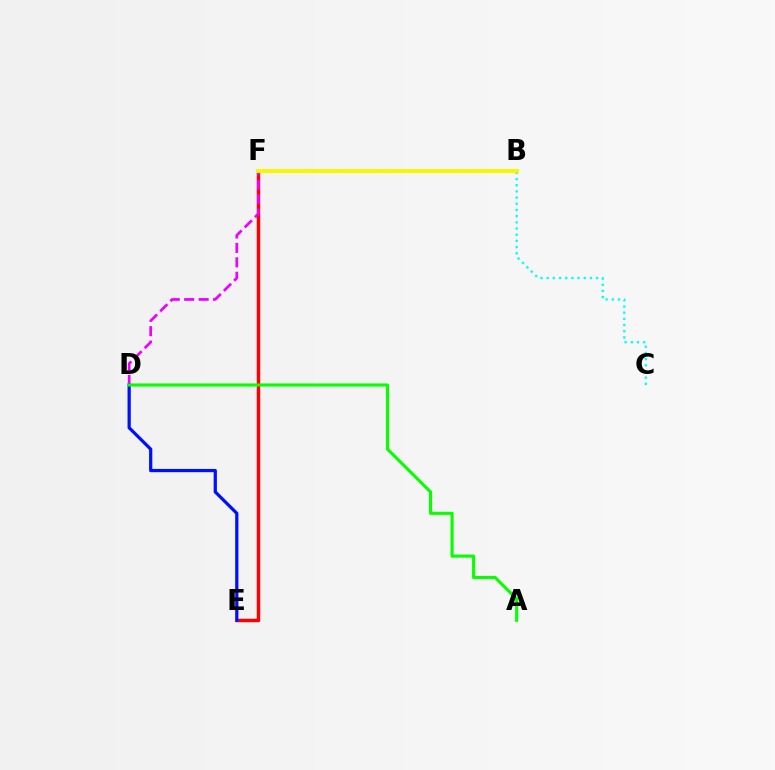{('B', 'C'): [{'color': '#00fff6', 'line_style': 'dotted', 'thickness': 1.68}], ('E', 'F'): [{'color': '#ff0000', 'line_style': 'solid', 'thickness': 2.47}], ('B', 'D'): [{'color': '#ee00ff', 'line_style': 'dashed', 'thickness': 1.96}], ('B', 'F'): [{'color': '#fcf500', 'line_style': 'solid', 'thickness': 2.86}], ('D', 'E'): [{'color': '#0010ff', 'line_style': 'solid', 'thickness': 2.33}], ('A', 'D'): [{'color': '#08ff00', 'line_style': 'solid', 'thickness': 2.24}]}